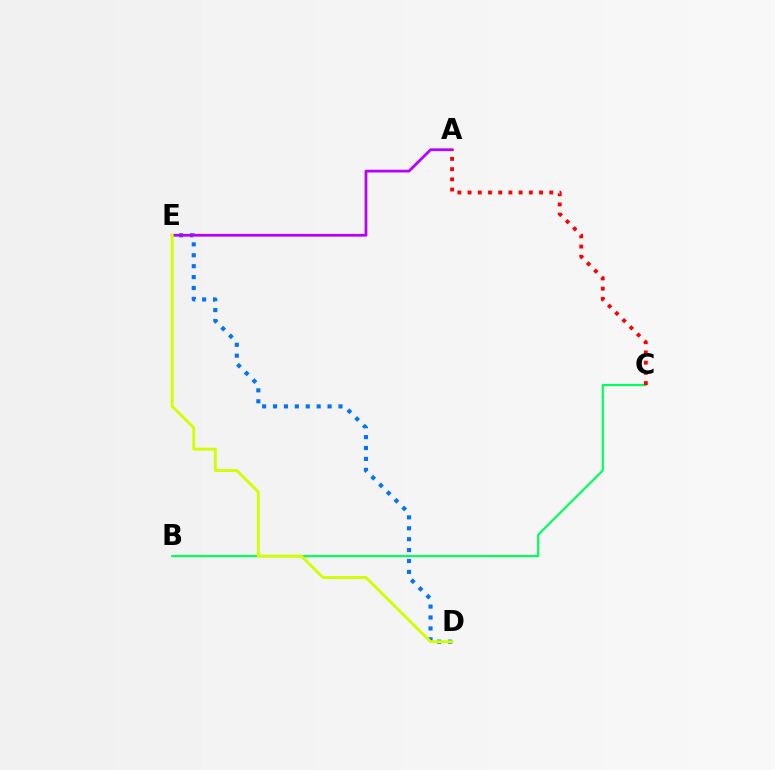{('B', 'C'): [{'color': '#00ff5c', 'line_style': 'solid', 'thickness': 1.56}], ('D', 'E'): [{'color': '#0074ff', 'line_style': 'dotted', 'thickness': 2.96}, {'color': '#d1ff00', 'line_style': 'solid', 'thickness': 2.08}], ('A', 'E'): [{'color': '#b900ff', 'line_style': 'solid', 'thickness': 1.98}], ('A', 'C'): [{'color': '#ff0000', 'line_style': 'dotted', 'thickness': 2.77}]}